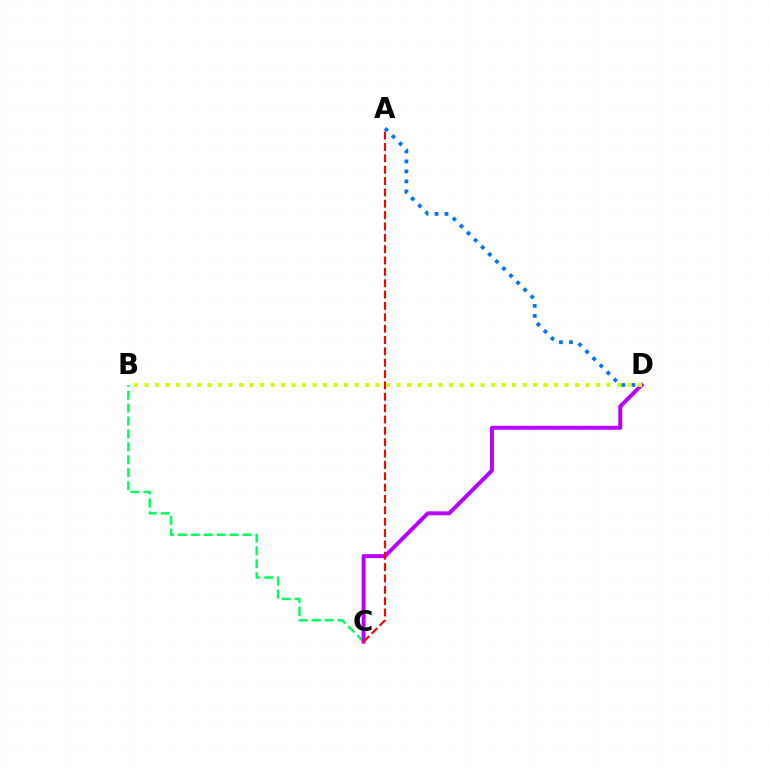{('B', 'C'): [{'color': '#00ff5c', 'line_style': 'dashed', 'thickness': 1.75}], ('C', 'D'): [{'color': '#b900ff', 'line_style': 'solid', 'thickness': 2.84}], ('A', 'D'): [{'color': '#0074ff', 'line_style': 'dotted', 'thickness': 2.72}], ('A', 'C'): [{'color': '#ff0000', 'line_style': 'dashed', 'thickness': 1.54}], ('B', 'D'): [{'color': '#d1ff00', 'line_style': 'dotted', 'thickness': 2.85}]}